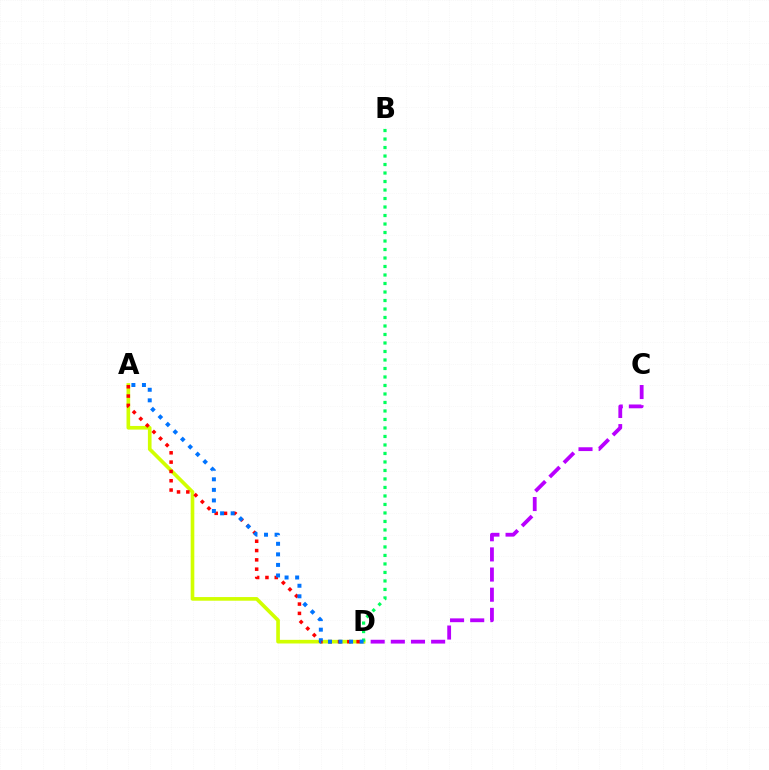{('C', 'D'): [{'color': '#b900ff', 'line_style': 'dashed', 'thickness': 2.74}], ('A', 'D'): [{'color': '#d1ff00', 'line_style': 'solid', 'thickness': 2.63}, {'color': '#ff0000', 'line_style': 'dotted', 'thickness': 2.53}, {'color': '#0074ff', 'line_style': 'dotted', 'thickness': 2.87}], ('B', 'D'): [{'color': '#00ff5c', 'line_style': 'dotted', 'thickness': 2.31}]}